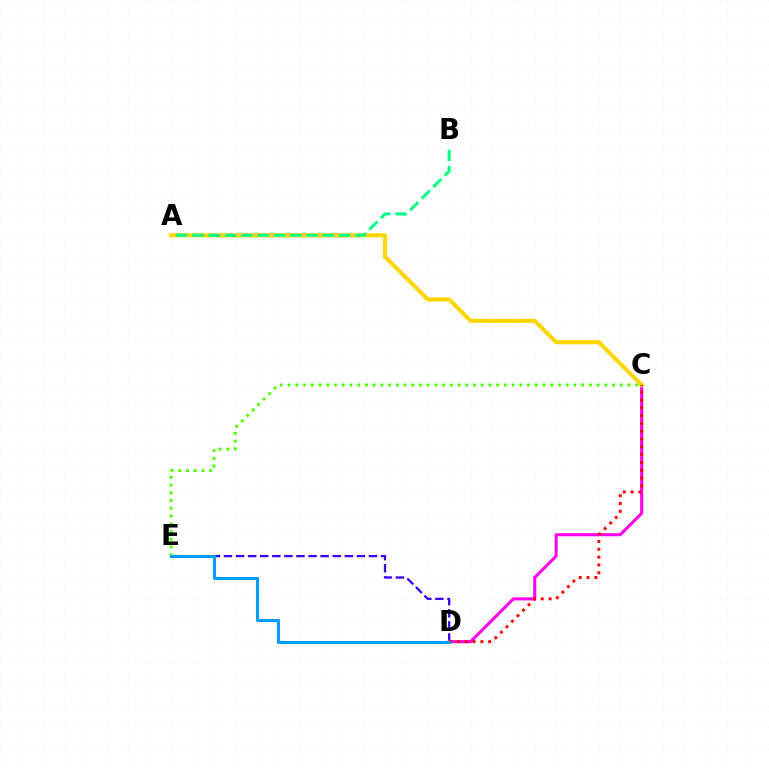{('D', 'E'): [{'color': '#3700ff', 'line_style': 'dashed', 'thickness': 1.64}, {'color': '#009eff', 'line_style': 'solid', 'thickness': 2.21}], ('C', 'D'): [{'color': '#ff00ed', 'line_style': 'solid', 'thickness': 2.22}, {'color': '#ff0000', 'line_style': 'dotted', 'thickness': 2.12}], ('A', 'C'): [{'color': '#ffd500', 'line_style': 'solid', 'thickness': 2.94}], ('C', 'E'): [{'color': '#4fff00', 'line_style': 'dotted', 'thickness': 2.1}], ('A', 'B'): [{'color': '#00ff86', 'line_style': 'dashed', 'thickness': 2.22}]}